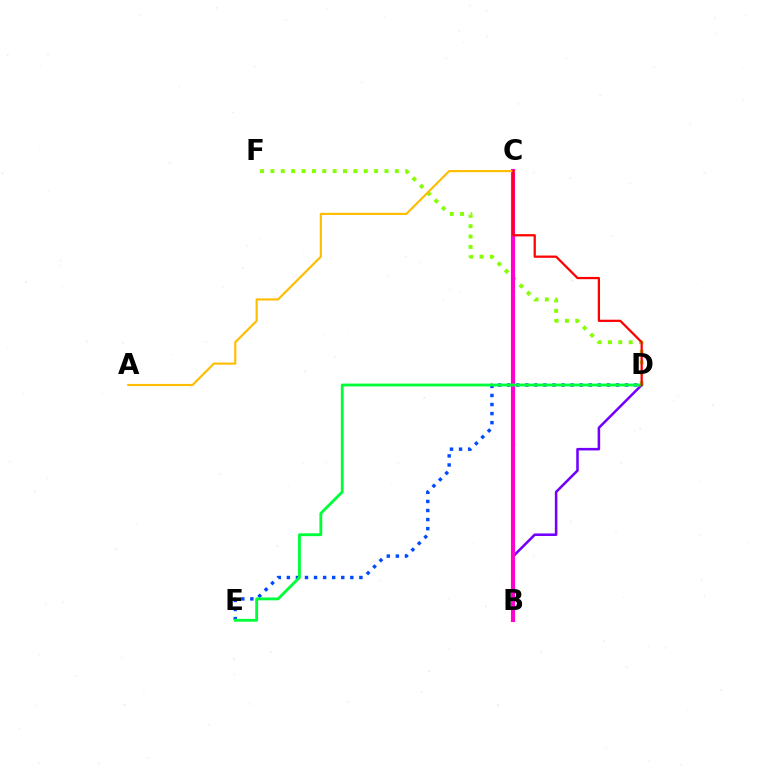{('D', 'E'): [{'color': '#004bff', 'line_style': 'dotted', 'thickness': 2.46}, {'color': '#00ff39', 'line_style': 'solid', 'thickness': 2.04}], ('D', 'F'): [{'color': '#84ff00', 'line_style': 'dotted', 'thickness': 2.82}], ('B', 'C'): [{'color': '#00fff6', 'line_style': 'dotted', 'thickness': 1.86}, {'color': '#ff00cf', 'line_style': 'solid', 'thickness': 2.96}], ('B', 'D'): [{'color': '#7200ff', 'line_style': 'solid', 'thickness': 1.84}], ('A', 'C'): [{'color': '#ffbd00', 'line_style': 'solid', 'thickness': 1.56}], ('C', 'D'): [{'color': '#ff0000', 'line_style': 'solid', 'thickness': 1.63}]}